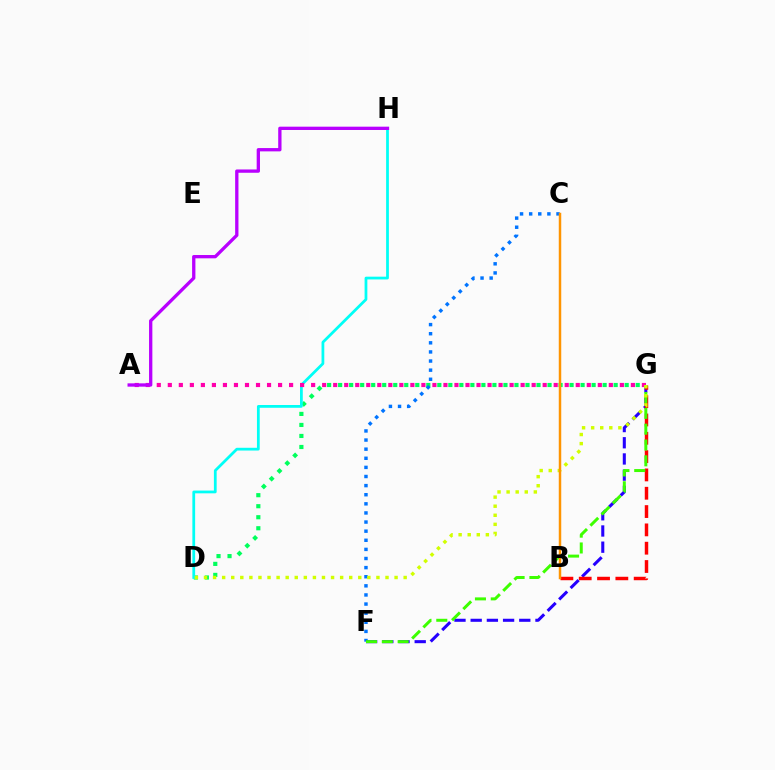{('D', 'G'): [{'color': '#00ff5c', 'line_style': 'dotted', 'thickness': 2.99}, {'color': '#d1ff00', 'line_style': 'dotted', 'thickness': 2.47}], ('D', 'H'): [{'color': '#00fff6', 'line_style': 'solid', 'thickness': 1.99}], ('A', 'G'): [{'color': '#ff00ac', 'line_style': 'dotted', 'thickness': 3.0}], ('C', 'F'): [{'color': '#0074ff', 'line_style': 'dotted', 'thickness': 2.48}], ('F', 'G'): [{'color': '#2500ff', 'line_style': 'dashed', 'thickness': 2.2}, {'color': '#3dff00', 'line_style': 'dashed', 'thickness': 2.15}], ('B', 'G'): [{'color': '#ff0000', 'line_style': 'dashed', 'thickness': 2.49}], ('A', 'H'): [{'color': '#b900ff', 'line_style': 'solid', 'thickness': 2.38}], ('B', 'C'): [{'color': '#ff9400', 'line_style': 'solid', 'thickness': 1.78}]}